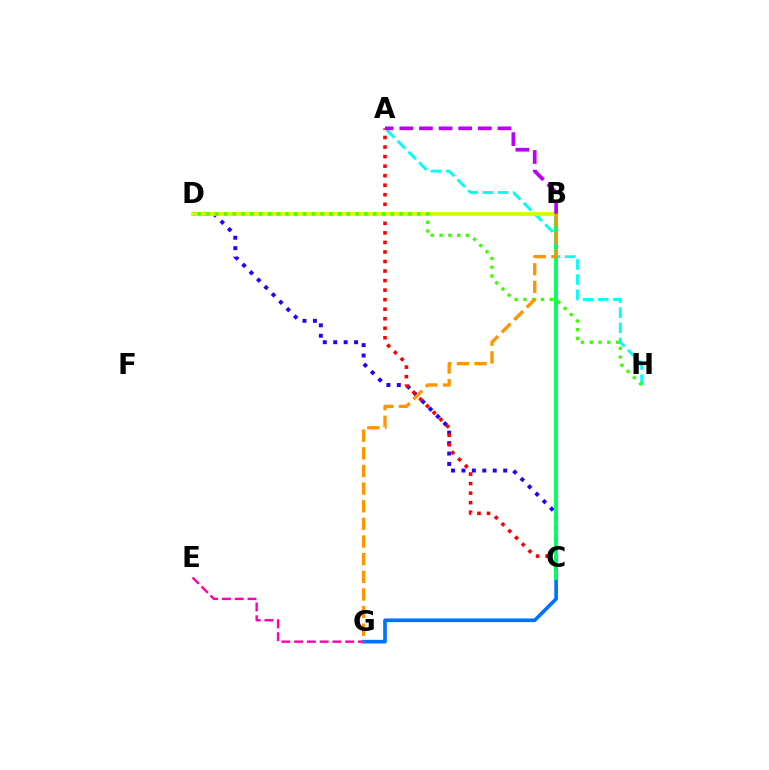{('A', 'H'): [{'color': '#00fff6', 'line_style': 'dashed', 'thickness': 2.06}], ('C', 'D'): [{'color': '#2500ff', 'line_style': 'dotted', 'thickness': 2.83}], ('A', 'C'): [{'color': '#ff0000', 'line_style': 'dotted', 'thickness': 2.59}], ('C', 'G'): [{'color': '#0074ff', 'line_style': 'solid', 'thickness': 2.64}], ('B', 'C'): [{'color': '#00ff5c', 'line_style': 'solid', 'thickness': 2.78}], ('E', 'G'): [{'color': '#ff00ac', 'line_style': 'dashed', 'thickness': 1.74}], ('B', 'D'): [{'color': '#d1ff00', 'line_style': 'solid', 'thickness': 2.69}], ('A', 'B'): [{'color': '#b900ff', 'line_style': 'dashed', 'thickness': 2.67}], ('D', 'H'): [{'color': '#3dff00', 'line_style': 'dotted', 'thickness': 2.39}], ('B', 'G'): [{'color': '#ff9400', 'line_style': 'dashed', 'thickness': 2.4}]}